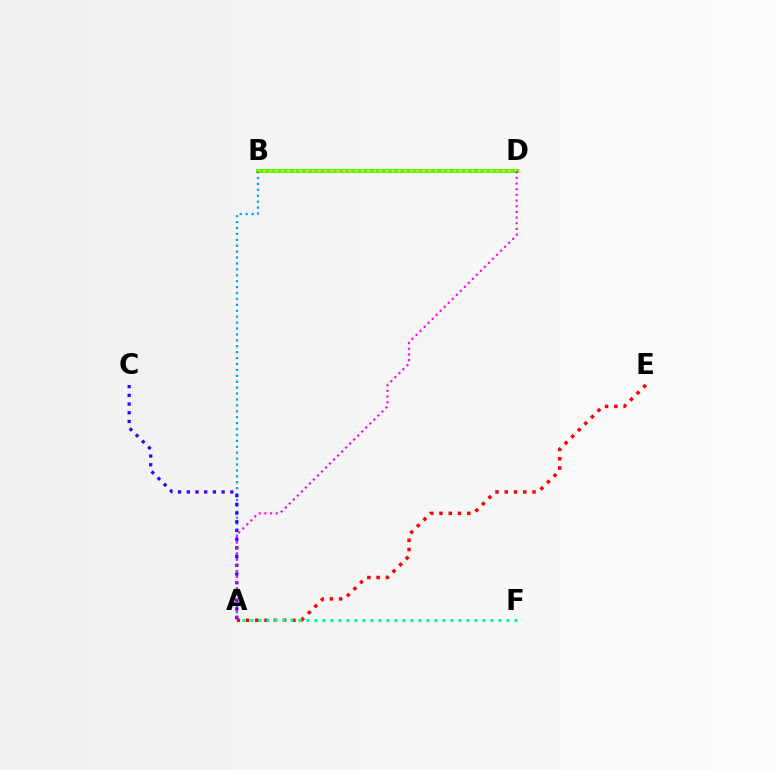{('B', 'D'): [{'color': '#4fff00', 'line_style': 'solid', 'thickness': 2.86}, {'color': '#ffd500', 'line_style': 'dotted', 'thickness': 1.67}], ('A', 'E'): [{'color': '#ff0000', 'line_style': 'dotted', 'thickness': 2.52}], ('A', 'B'): [{'color': '#009eff', 'line_style': 'dotted', 'thickness': 1.61}], ('A', 'C'): [{'color': '#3700ff', 'line_style': 'dotted', 'thickness': 2.37}], ('A', 'F'): [{'color': '#00ff86', 'line_style': 'dotted', 'thickness': 2.17}], ('A', 'D'): [{'color': '#ff00ed', 'line_style': 'dotted', 'thickness': 1.54}]}